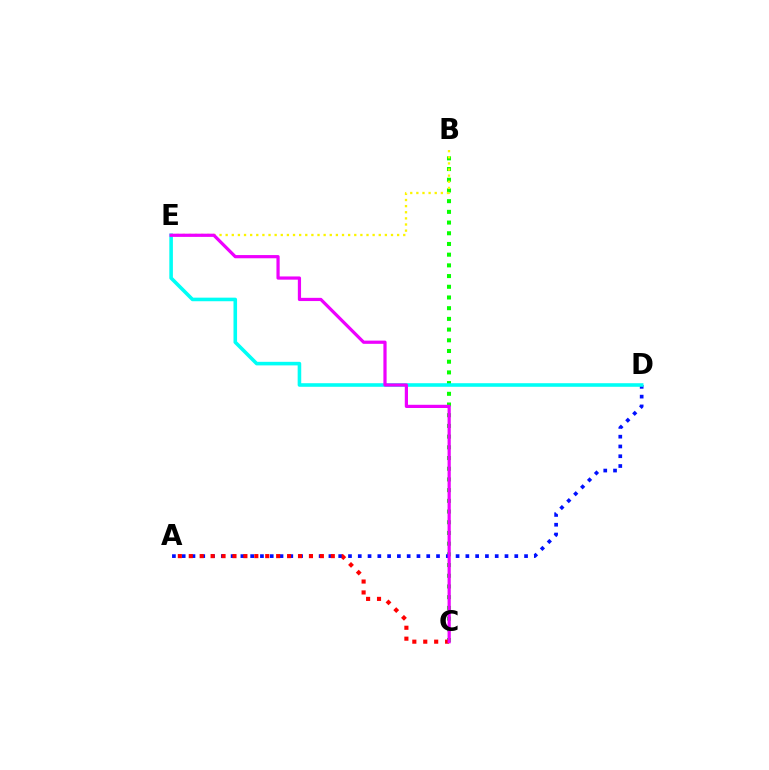{('B', 'C'): [{'color': '#08ff00', 'line_style': 'dotted', 'thickness': 2.91}], ('B', 'E'): [{'color': '#fcf500', 'line_style': 'dotted', 'thickness': 1.66}], ('A', 'D'): [{'color': '#0010ff', 'line_style': 'dotted', 'thickness': 2.66}], ('A', 'C'): [{'color': '#ff0000', 'line_style': 'dotted', 'thickness': 2.97}], ('D', 'E'): [{'color': '#00fff6', 'line_style': 'solid', 'thickness': 2.58}], ('C', 'E'): [{'color': '#ee00ff', 'line_style': 'solid', 'thickness': 2.31}]}